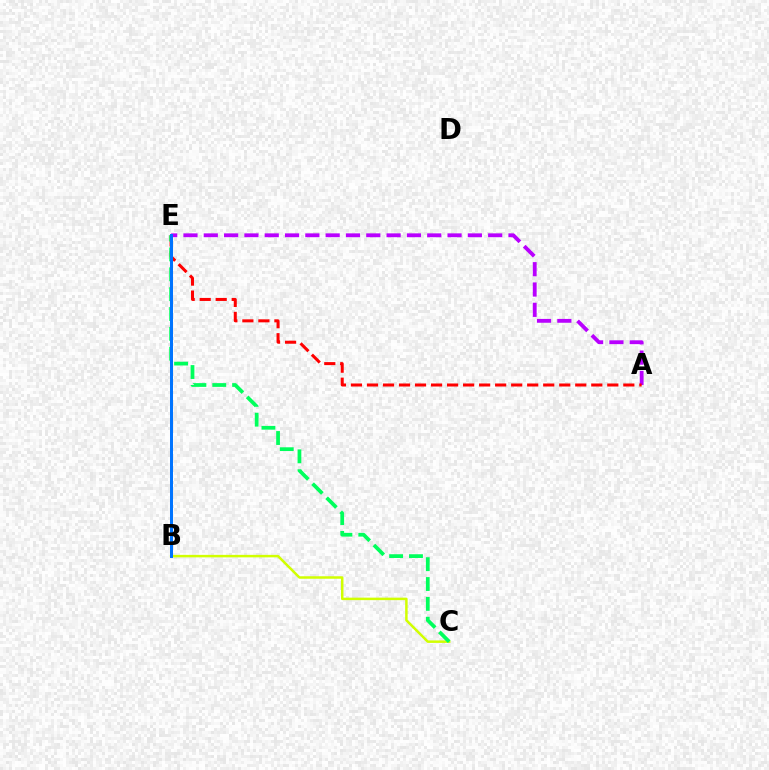{('A', 'E'): [{'color': '#b900ff', 'line_style': 'dashed', 'thickness': 2.76}, {'color': '#ff0000', 'line_style': 'dashed', 'thickness': 2.18}], ('B', 'C'): [{'color': '#d1ff00', 'line_style': 'solid', 'thickness': 1.79}], ('C', 'E'): [{'color': '#00ff5c', 'line_style': 'dashed', 'thickness': 2.7}], ('B', 'E'): [{'color': '#0074ff', 'line_style': 'solid', 'thickness': 2.15}]}